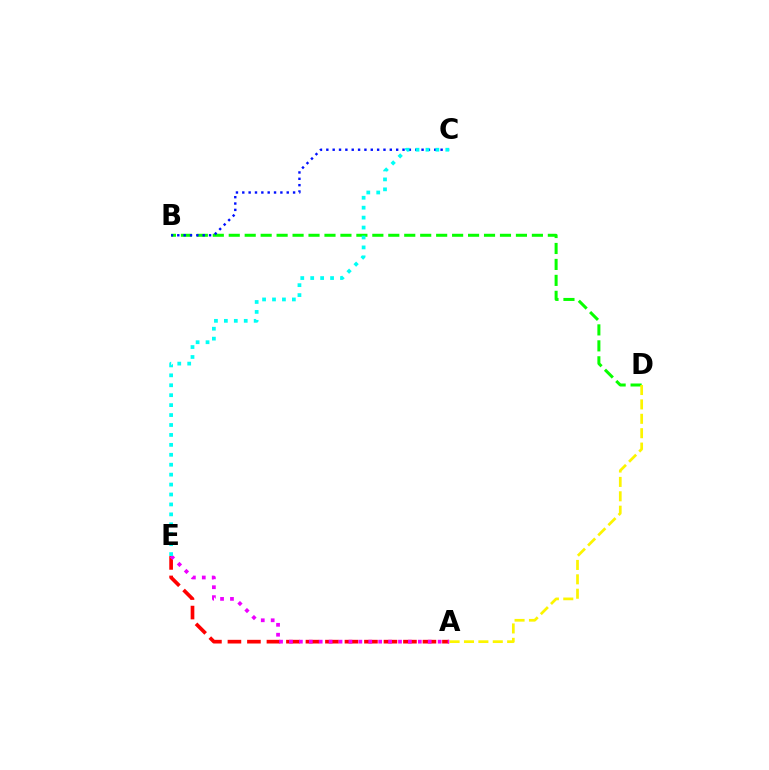{('B', 'D'): [{'color': '#08ff00', 'line_style': 'dashed', 'thickness': 2.17}], ('B', 'C'): [{'color': '#0010ff', 'line_style': 'dotted', 'thickness': 1.73}], ('A', 'E'): [{'color': '#ff0000', 'line_style': 'dashed', 'thickness': 2.65}, {'color': '#ee00ff', 'line_style': 'dotted', 'thickness': 2.69}], ('A', 'D'): [{'color': '#fcf500', 'line_style': 'dashed', 'thickness': 1.96}], ('C', 'E'): [{'color': '#00fff6', 'line_style': 'dotted', 'thickness': 2.7}]}